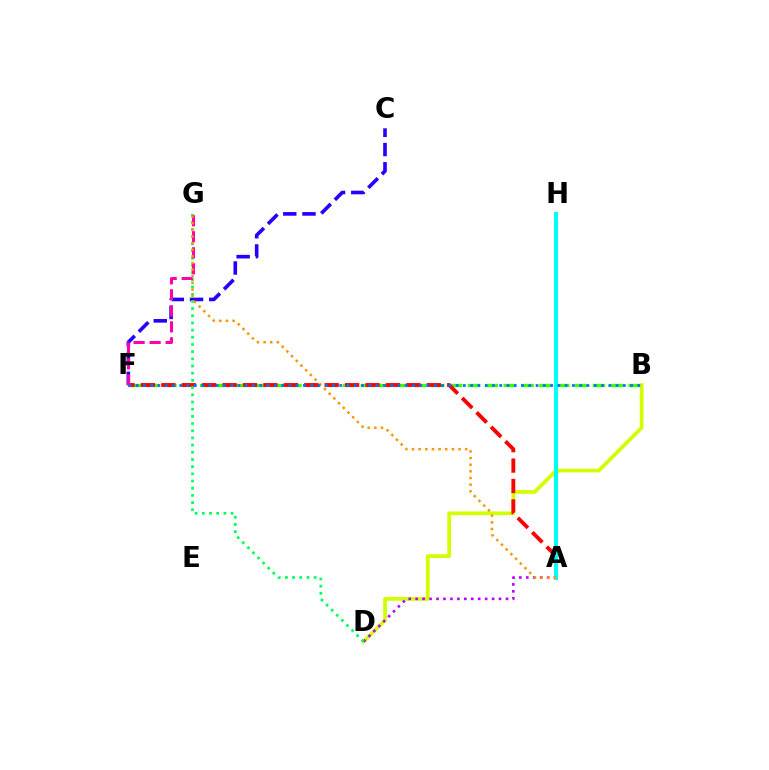{('C', 'F'): [{'color': '#2500ff', 'line_style': 'dashed', 'thickness': 2.61}], ('B', 'F'): [{'color': '#3dff00', 'line_style': 'dashed', 'thickness': 2.43}, {'color': '#0074ff', 'line_style': 'dotted', 'thickness': 1.98}], ('B', 'D'): [{'color': '#d1ff00', 'line_style': 'solid', 'thickness': 2.69}], ('A', 'F'): [{'color': '#ff0000', 'line_style': 'dashed', 'thickness': 2.77}], ('A', 'D'): [{'color': '#b900ff', 'line_style': 'dotted', 'thickness': 1.89}], ('A', 'H'): [{'color': '#00fff6', 'line_style': 'solid', 'thickness': 2.93}], ('D', 'G'): [{'color': '#00ff5c', 'line_style': 'dotted', 'thickness': 1.95}], ('F', 'G'): [{'color': '#ff00ac', 'line_style': 'dashed', 'thickness': 2.17}], ('A', 'G'): [{'color': '#ff9400', 'line_style': 'dotted', 'thickness': 1.81}]}